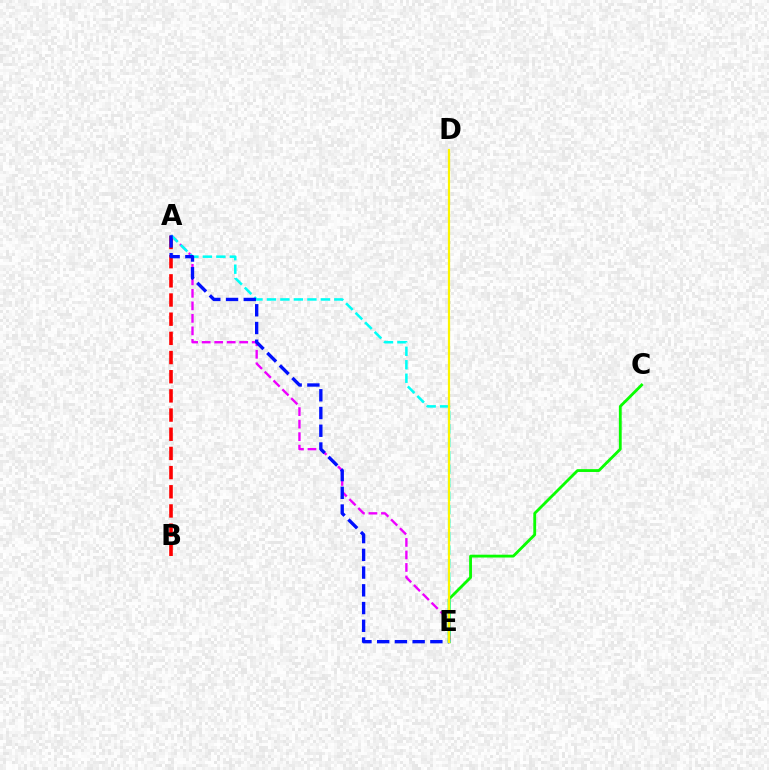{('C', 'E'): [{'color': '#08ff00', 'line_style': 'solid', 'thickness': 2.04}], ('A', 'B'): [{'color': '#ff0000', 'line_style': 'dashed', 'thickness': 2.61}], ('A', 'E'): [{'color': '#ee00ff', 'line_style': 'dashed', 'thickness': 1.7}, {'color': '#00fff6', 'line_style': 'dashed', 'thickness': 1.83}, {'color': '#0010ff', 'line_style': 'dashed', 'thickness': 2.41}], ('D', 'E'): [{'color': '#fcf500', 'line_style': 'solid', 'thickness': 1.6}]}